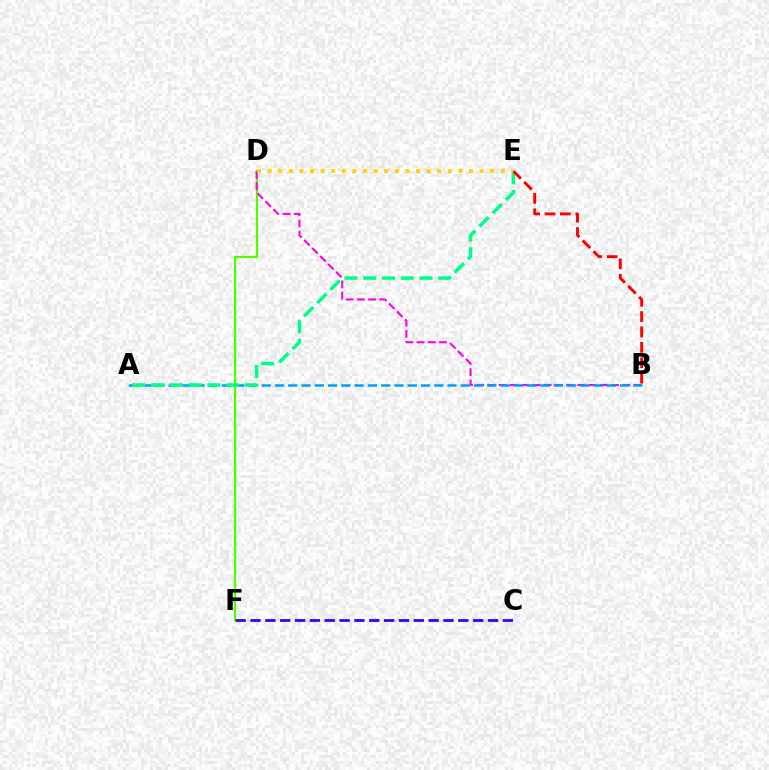{('D', 'F'): [{'color': '#4fff00', 'line_style': 'solid', 'thickness': 1.61}], ('B', 'D'): [{'color': '#ff00ed', 'line_style': 'dashed', 'thickness': 1.53}], ('A', 'B'): [{'color': '#009eff', 'line_style': 'dashed', 'thickness': 1.8}], ('A', 'E'): [{'color': '#00ff86', 'line_style': 'dashed', 'thickness': 2.55}], ('B', 'E'): [{'color': '#ff0000', 'line_style': 'dashed', 'thickness': 2.09}], ('D', 'E'): [{'color': '#ffd500', 'line_style': 'dotted', 'thickness': 2.88}], ('C', 'F'): [{'color': '#3700ff', 'line_style': 'dashed', 'thickness': 2.02}]}